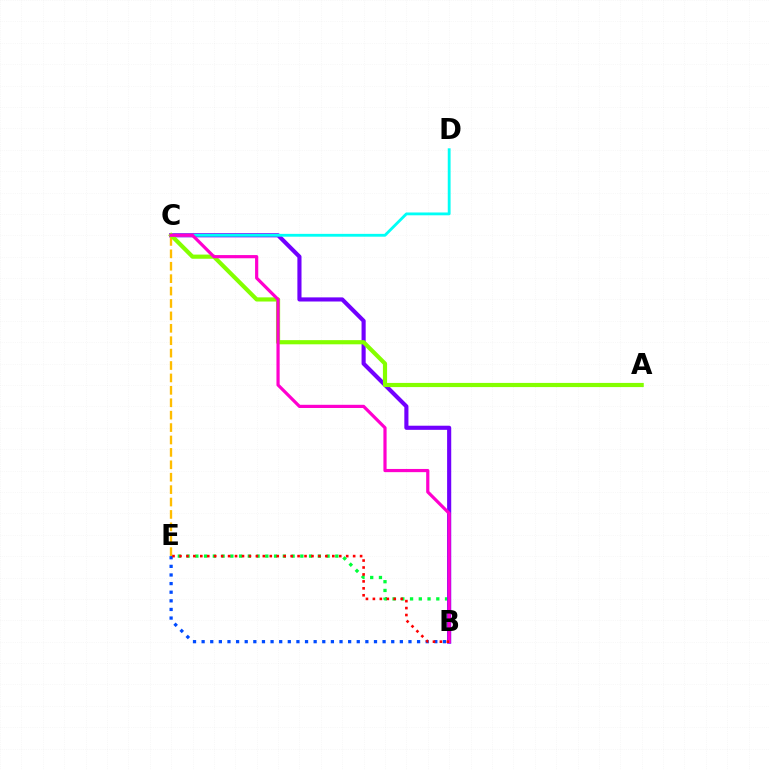{('B', 'E'): [{'color': '#00ff39', 'line_style': 'dotted', 'thickness': 2.38}, {'color': '#004bff', 'line_style': 'dotted', 'thickness': 2.34}, {'color': '#ff0000', 'line_style': 'dotted', 'thickness': 1.89}], ('B', 'C'): [{'color': '#7200ff', 'line_style': 'solid', 'thickness': 2.97}, {'color': '#ff00cf', 'line_style': 'solid', 'thickness': 2.3}], ('C', 'E'): [{'color': '#ffbd00', 'line_style': 'dashed', 'thickness': 1.69}], ('C', 'D'): [{'color': '#00fff6', 'line_style': 'solid', 'thickness': 2.04}], ('A', 'C'): [{'color': '#84ff00', 'line_style': 'solid', 'thickness': 3.0}]}